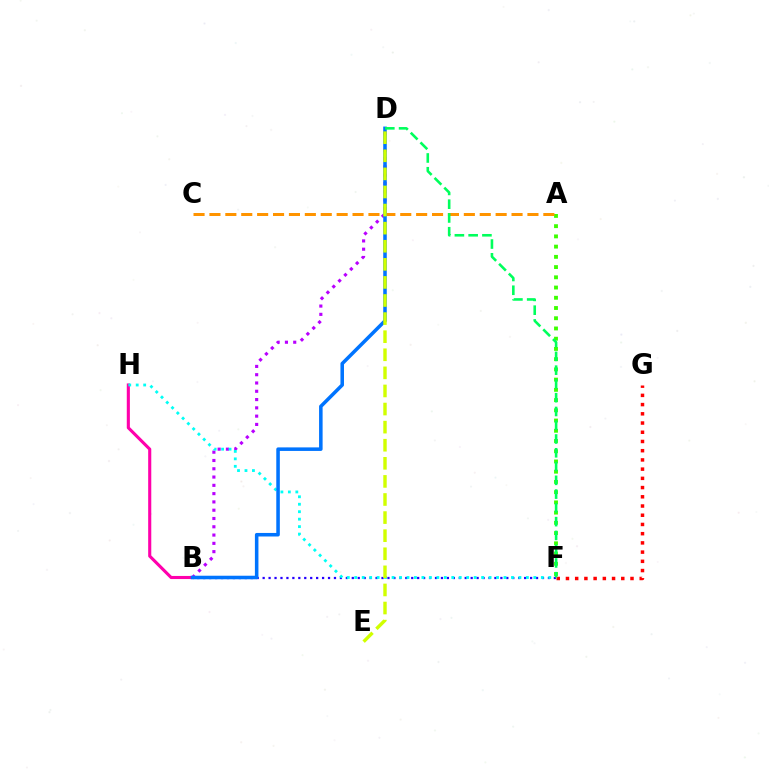{('B', 'H'): [{'color': '#ff00ac', 'line_style': 'solid', 'thickness': 2.23}], ('B', 'F'): [{'color': '#2500ff', 'line_style': 'dotted', 'thickness': 1.61}], ('B', 'D'): [{'color': '#b900ff', 'line_style': 'dotted', 'thickness': 2.25}, {'color': '#0074ff', 'line_style': 'solid', 'thickness': 2.55}], ('A', 'F'): [{'color': '#3dff00', 'line_style': 'dotted', 'thickness': 2.78}], ('F', 'H'): [{'color': '#00fff6', 'line_style': 'dotted', 'thickness': 2.03}], ('F', 'G'): [{'color': '#ff0000', 'line_style': 'dotted', 'thickness': 2.51}], ('A', 'C'): [{'color': '#ff9400', 'line_style': 'dashed', 'thickness': 2.16}], ('D', 'F'): [{'color': '#00ff5c', 'line_style': 'dashed', 'thickness': 1.87}], ('D', 'E'): [{'color': '#d1ff00', 'line_style': 'dashed', 'thickness': 2.46}]}